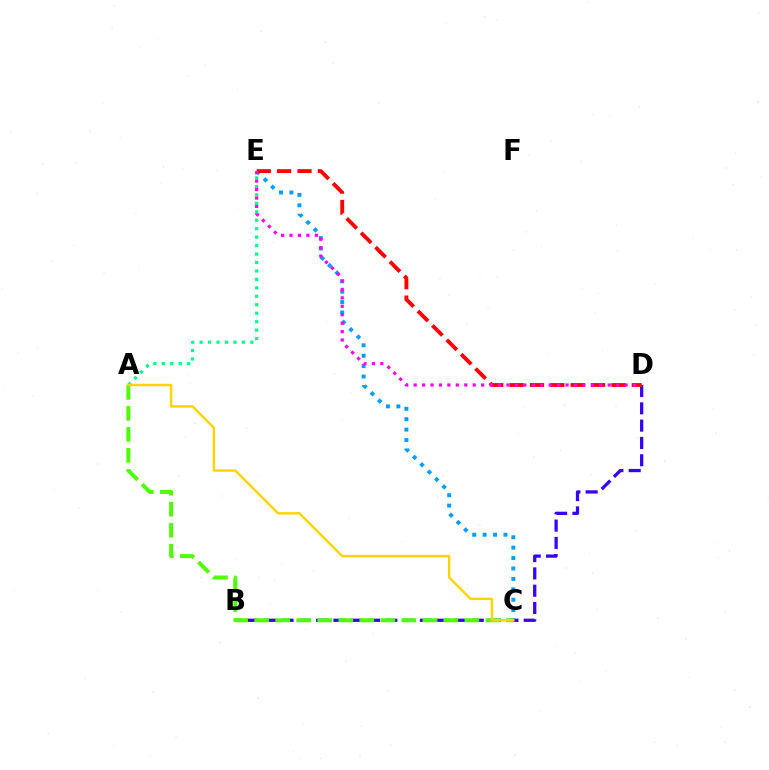{('C', 'E'): [{'color': '#009eff', 'line_style': 'dotted', 'thickness': 2.83}], ('A', 'E'): [{'color': '#00ff86', 'line_style': 'dotted', 'thickness': 2.3}], ('B', 'D'): [{'color': '#3700ff', 'line_style': 'dashed', 'thickness': 2.35}], ('A', 'C'): [{'color': '#4fff00', 'line_style': 'dashed', 'thickness': 2.86}, {'color': '#ffd500', 'line_style': 'solid', 'thickness': 1.76}], ('D', 'E'): [{'color': '#ff0000', 'line_style': 'dashed', 'thickness': 2.77}, {'color': '#ff00ed', 'line_style': 'dotted', 'thickness': 2.29}]}